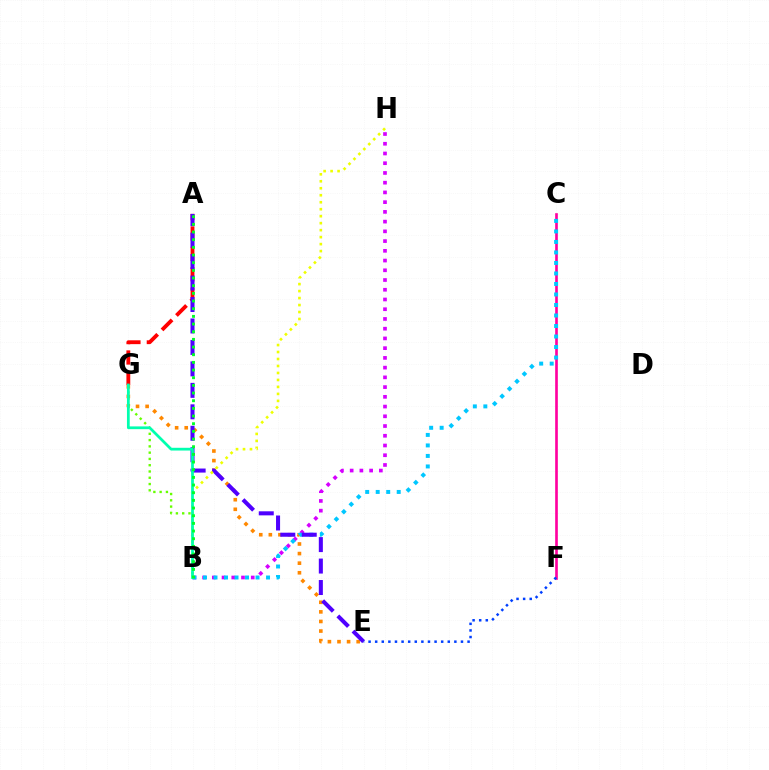{('E', 'G'): [{'color': '#ff8800', 'line_style': 'dotted', 'thickness': 2.61}], ('B', 'H'): [{'color': '#d600ff', 'line_style': 'dotted', 'thickness': 2.64}, {'color': '#eeff00', 'line_style': 'dotted', 'thickness': 1.9}], ('B', 'G'): [{'color': '#66ff00', 'line_style': 'dotted', 'thickness': 1.71}, {'color': '#00ffaf', 'line_style': 'solid', 'thickness': 1.98}], ('A', 'G'): [{'color': '#ff0000', 'line_style': 'dashed', 'thickness': 2.77}], ('C', 'F'): [{'color': '#ff00a0', 'line_style': 'solid', 'thickness': 1.91}], ('B', 'C'): [{'color': '#00c7ff', 'line_style': 'dotted', 'thickness': 2.86}], ('A', 'E'): [{'color': '#4f00ff', 'line_style': 'dashed', 'thickness': 2.92}], ('A', 'B'): [{'color': '#00ff27', 'line_style': 'dotted', 'thickness': 2.08}], ('E', 'F'): [{'color': '#003fff', 'line_style': 'dotted', 'thickness': 1.79}]}